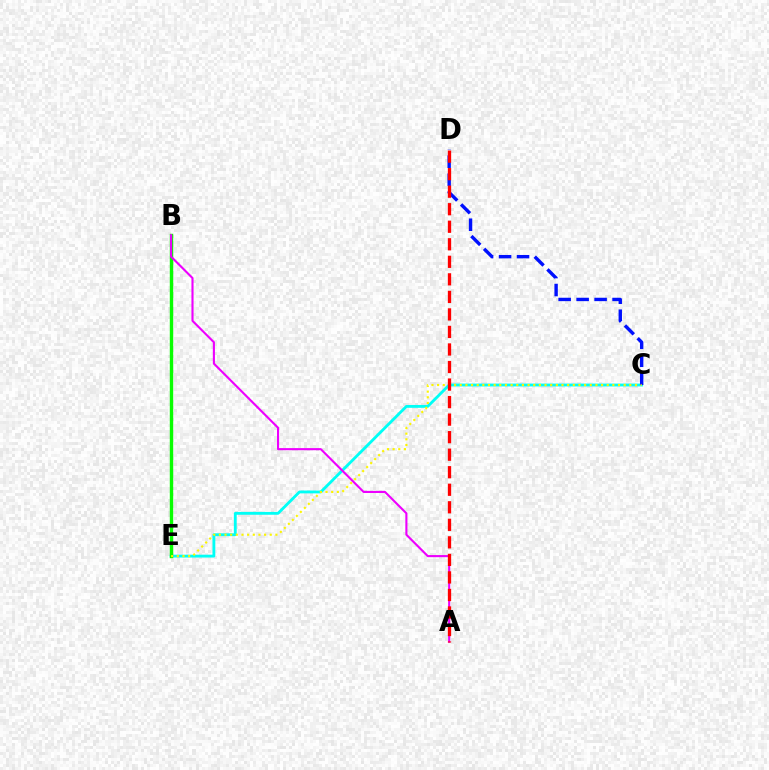{('C', 'E'): [{'color': '#00fff6', 'line_style': 'solid', 'thickness': 2.05}, {'color': '#fcf500', 'line_style': 'dotted', 'thickness': 1.54}], ('B', 'E'): [{'color': '#08ff00', 'line_style': 'solid', 'thickness': 2.46}], ('C', 'D'): [{'color': '#0010ff', 'line_style': 'dashed', 'thickness': 2.44}], ('A', 'B'): [{'color': '#ee00ff', 'line_style': 'solid', 'thickness': 1.52}], ('A', 'D'): [{'color': '#ff0000', 'line_style': 'dashed', 'thickness': 2.38}]}